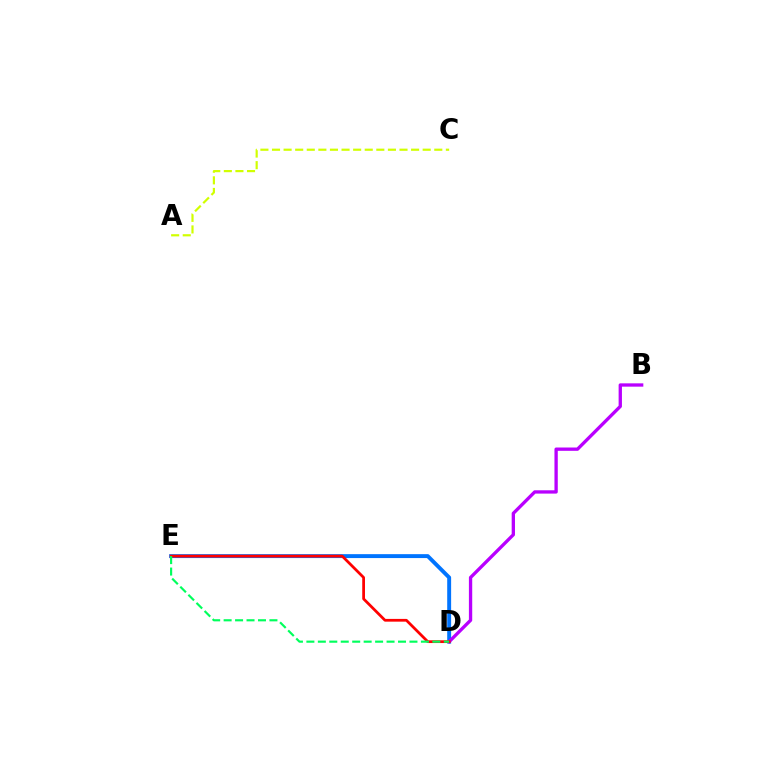{('D', 'E'): [{'color': '#0074ff', 'line_style': 'solid', 'thickness': 2.82}, {'color': '#ff0000', 'line_style': 'solid', 'thickness': 1.98}, {'color': '#00ff5c', 'line_style': 'dashed', 'thickness': 1.56}], ('A', 'C'): [{'color': '#d1ff00', 'line_style': 'dashed', 'thickness': 1.57}], ('B', 'D'): [{'color': '#b900ff', 'line_style': 'solid', 'thickness': 2.39}]}